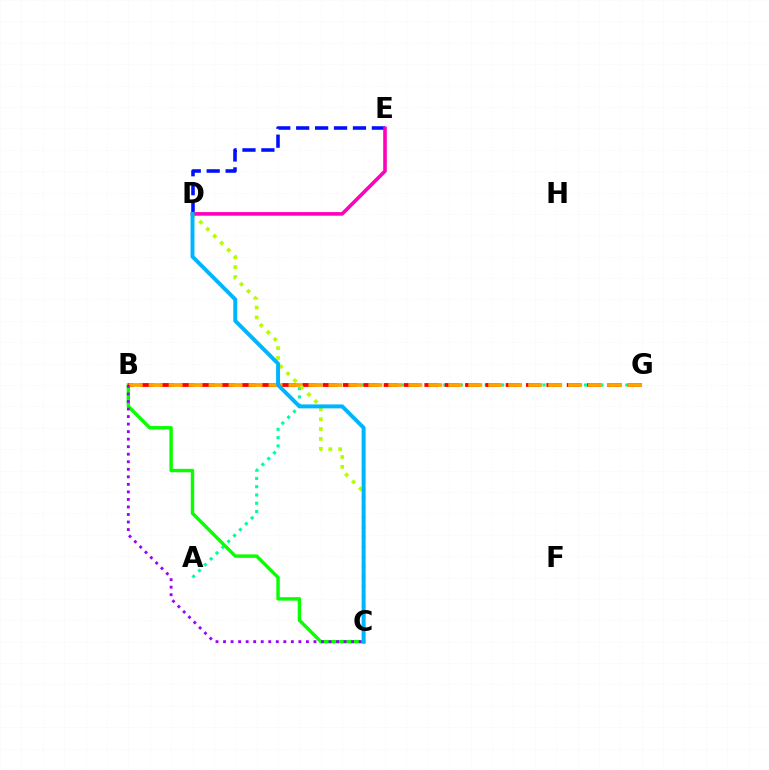{('A', 'G'): [{'color': '#00ff9d', 'line_style': 'dotted', 'thickness': 2.25}], ('B', 'C'): [{'color': '#08ff00', 'line_style': 'solid', 'thickness': 2.47}, {'color': '#9b00ff', 'line_style': 'dotted', 'thickness': 2.05}], ('B', 'G'): [{'color': '#ff0000', 'line_style': 'dashed', 'thickness': 2.76}, {'color': '#ffa500', 'line_style': 'dashed', 'thickness': 2.71}], ('C', 'D'): [{'color': '#b3ff00', 'line_style': 'dotted', 'thickness': 2.68}, {'color': '#00b5ff', 'line_style': 'solid', 'thickness': 2.84}], ('D', 'E'): [{'color': '#0010ff', 'line_style': 'dashed', 'thickness': 2.57}, {'color': '#ff00bd', 'line_style': 'solid', 'thickness': 2.59}]}